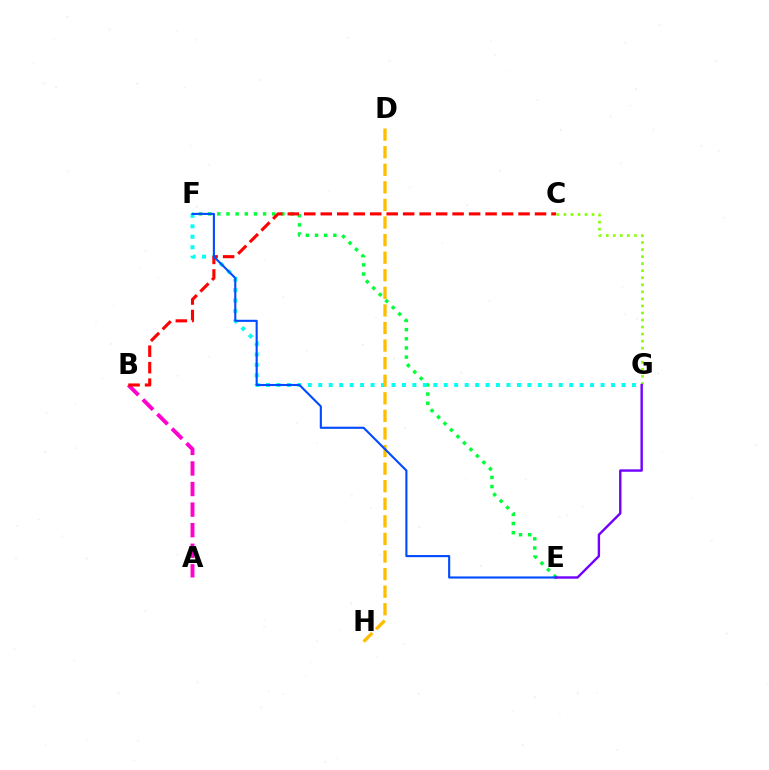{('E', 'F'): [{'color': '#00ff39', 'line_style': 'dotted', 'thickness': 2.49}, {'color': '#004bff', 'line_style': 'solid', 'thickness': 1.52}], ('A', 'B'): [{'color': '#ff00cf', 'line_style': 'dashed', 'thickness': 2.79}], ('F', 'G'): [{'color': '#00fff6', 'line_style': 'dotted', 'thickness': 2.84}], ('D', 'H'): [{'color': '#ffbd00', 'line_style': 'dashed', 'thickness': 2.39}], ('B', 'C'): [{'color': '#ff0000', 'line_style': 'dashed', 'thickness': 2.24}], ('C', 'G'): [{'color': '#84ff00', 'line_style': 'dotted', 'thickness': 1.91}], ('E', 'G'): [{'color': '#7200ff', 'line_style': 'solid', 'thickness': 1.73}]}